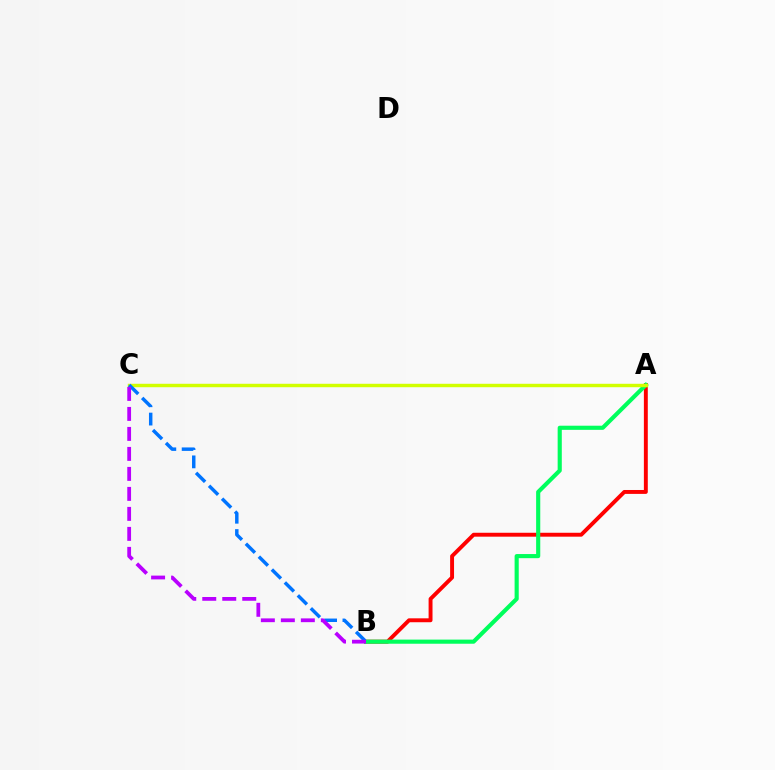{('A', 'B'): [{'color': '#ff0000', 'line_style': 'solid', 'thickness': 2.82}, {'color': '#00ff5c', 'line_style': 'solid', 'thickness': 2.97}], ('A', 'C'): [{'color': '#d1ff00', 'line_style': 'solid', 'thickness': 2.48}], ('B', 'C'): [{'color': '#0074ff', 'line_style': 'dashed', 'thickness': 2.49}, {'color': '#b900ff', 'line_style': 'dashed', 'thickness': 2.72}]}